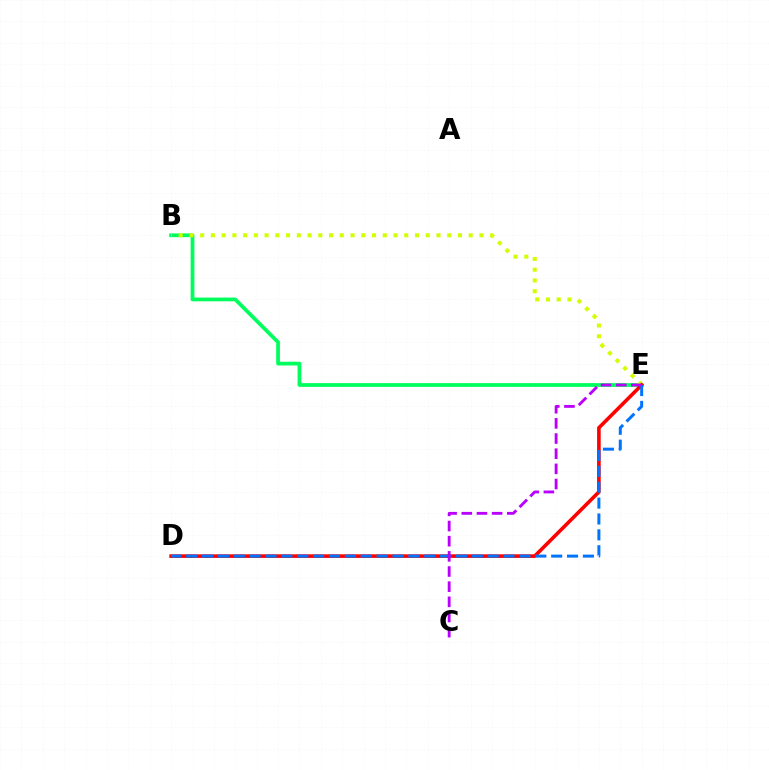{('B', 'E'): [{'color': '#00ff5c', 'line_style': 'solid', 'thickness': 2.7}, {'color': '#d1ff00', 'line_style': 'dotted', 'thickness': 2.92}], ('D', 'E'): [{'color': '#ff0000', 'line_style': 'solid', 'thickness': 2.6}, {'color': '#0074ff', 'line_style': 'dashed', 'thickness': 2.16}], ('C', 'E'): [{'color': '#b900ff', 'line_style': 'dashed', 'thickness': 2.06}]}